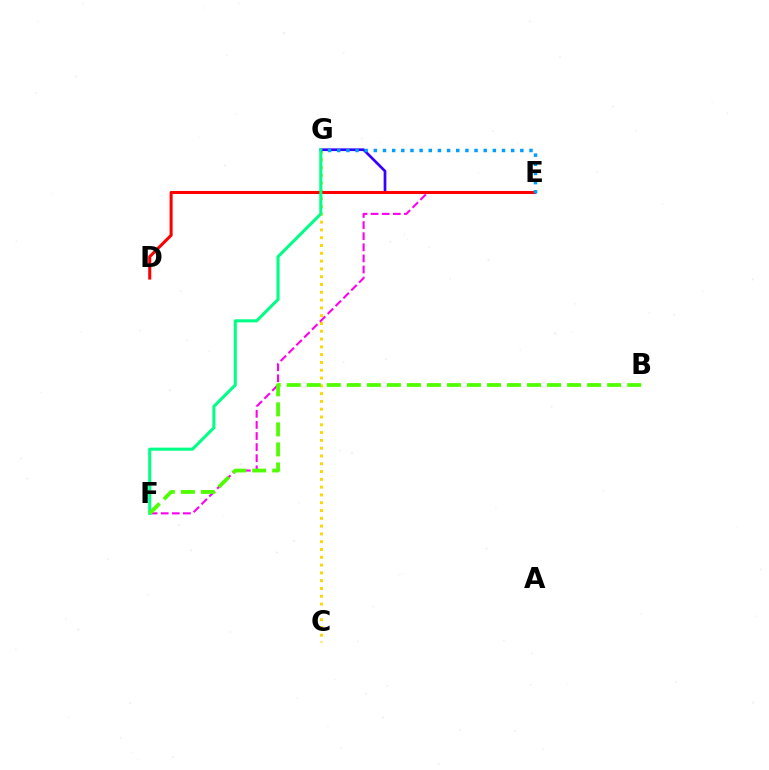{('C', 'G'): [{'color': '#ffd500', 'line_style': 'dotted', 'thickness': 2.12}], ('E', 'F'): [{'color': '#ff00ed', 'line_style': 'dashed', 'thickness': 1.51}], ('E', 'G'): [{'color': '#3700ff', 'line_style': 'solid', 'thickness': 1.95}, {'color': '#009eff', 'line_style': 'dotted', 'thickness': 2.49}], ('D', 'E'): [{'color': '#ff0000', 'line_style': 'solid', 'thickness': 2.2}], ('F', 'G'): [{'color': '#00ff86', 'line_style': 'solid', 'thickness': 2.21}], ('B', 'F'): [{'color': '#4fff00', 'line_style': 'dashed', 'thickness': 2.72}]}